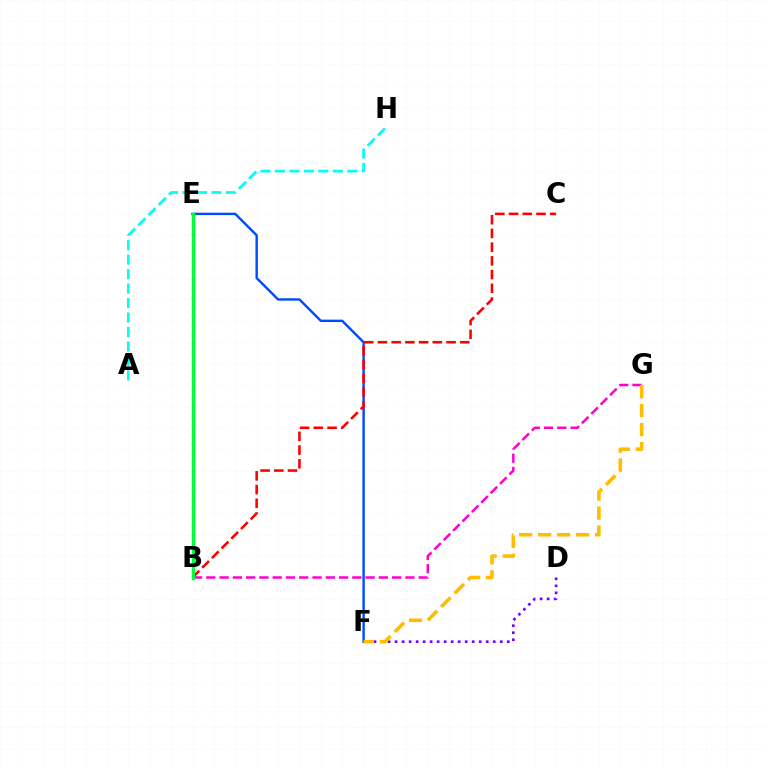{('E', 'F'): [{'color': '#004bff', 'line_style': 'solid', 'thickness': 1.73}], ('B', 'E'): [{'color': '#84ff00', 'line_style': 'dotted', 'thickness': 2.48}, {'color': '#00ff39', 'line_style': 'solid', 'thickness': 2.43}], ('B', 'G'): [{'color': '#ff00cf', 'line_style': 'dashed', 'thickness': 1.8}], ('B', 'C'): [{'color': '#ff0000', 'line_style': 'dashed', 'thickness': 1.86}], ('A', 'H'): [{'color': '#00fff6', 'line_style': 'dashed', 'thickness': 1.97}], ('D', 'F'): [{'color': '#7200ff', 'line_style': 'dotted', 'thickness': 1.91}], ('F', 'G'): [{'color': '#ffbd00', 'line_style': 'dashed', 'thickness': 2.58}]}